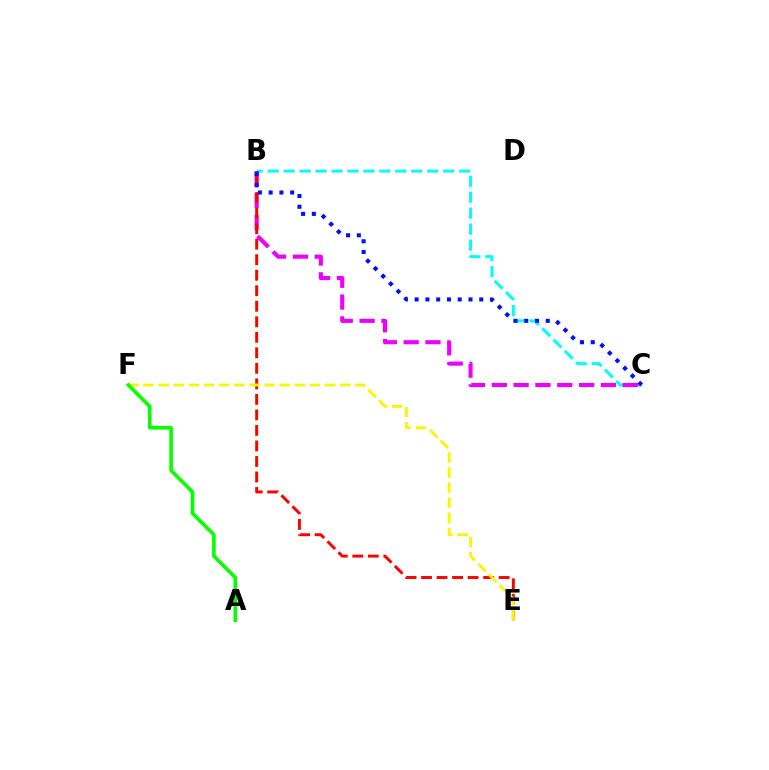{('B', 'C'): [{'color': '#00fff6', 'line_style': 'dashed', 'thickness': 2.17}, {'color': '#ee00ff', 'line_style': 'dashed', 'thickness': 2.96}, {'color': '#0010ff', 'line_style': 'dotted', 'thickness': 2.93}], ('B', 'E'): [{'color': '#ff0000', 'line_style': 'dashed', 'thickness': 2.11}], ('E', 'F'): [{'color': '#fcf500', 'line_style': 'dashed', 'thickness': 2.06}], ('A', 'F'): [{'color': '#08ff00', 'line_style': 'solid', 'thickness': 2.61}]}